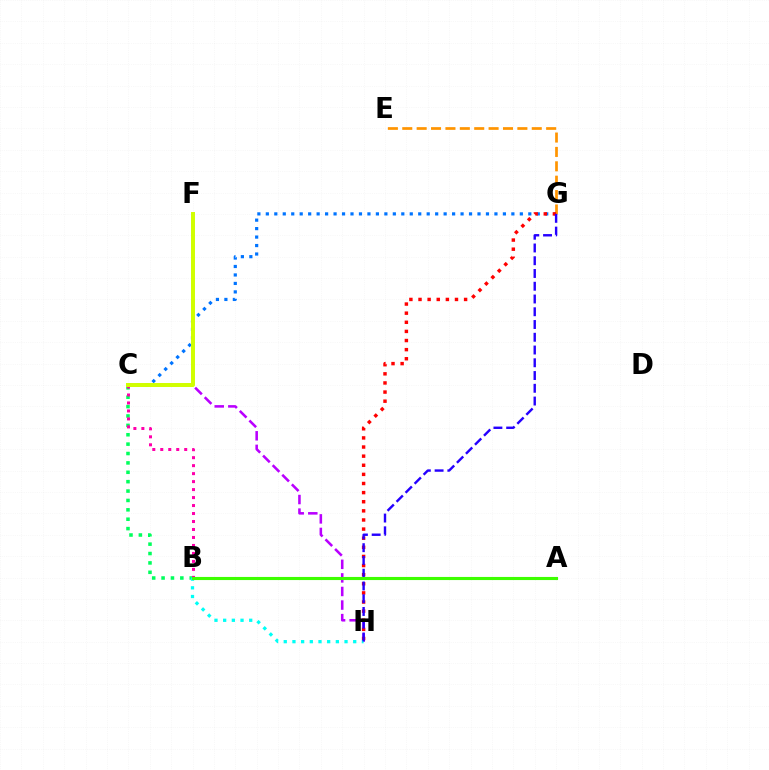{('B', 'C'): [{'color': '#00ff5c', 'line_style': 'dotted', 'thickness': 2.55}, {'color': '#ff00ac', 'line_style': 'dotted', 'thickness': 2.17}], ('C', 'H'): [{'color': '#b900ff', 'line_style': 'dashed', 'thickness': 1.84}], ('C', 'G'): [{'color': '#0074ff', 'line_style': 'dotted', 'thickness': 2.3}], ('E', 'G'): [{'color': '#ff9400', 'line_style': 'dashed', 'thickness': 1.95}], ('C', 'F'): [{'color': '#d1ff00', 'line_style': 'solid', 'thickness': 2.85}], ('G', 'H'): [{'color': '#ff0000', 'line_style': 'dotted', 'thickness': 2.48}, {'color': '#2500ff', 'line_style': 'dashed', 'thickness': 1.73}], ('B', 'H'): [{'color': '#00fff6', 'line_style': 'dotted', 'thickness': 2.36}], ('A', 'B'): [{'color': '#3dff00', 'line_style': 'solid', 'thickness': 2.24}]}